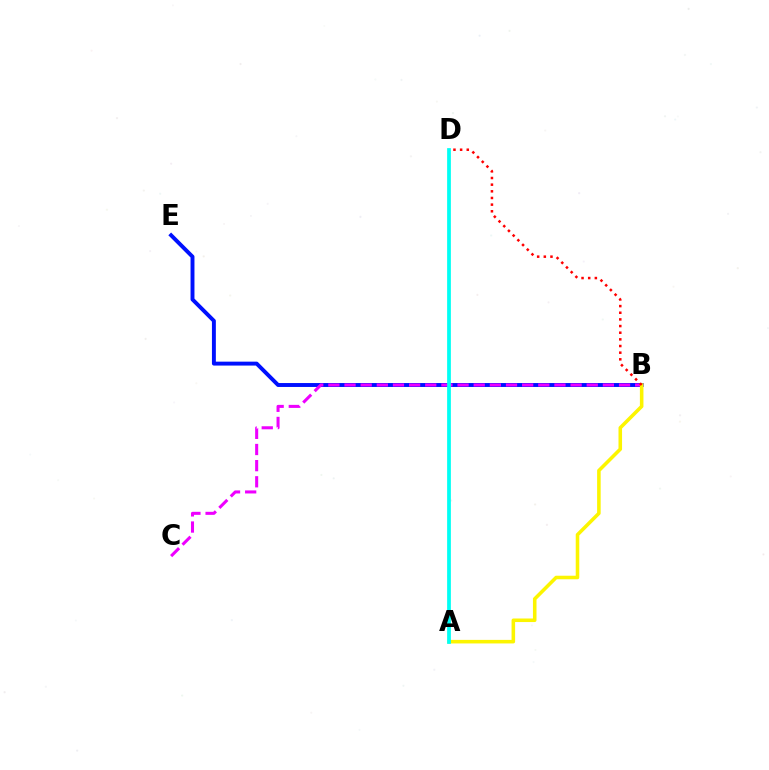{('A', 'D'): [{'color': '#08ff00', 'line_style': 'solid', 'thickness': 1.51}, {'color': '#00fff6', 'line_style': 'solid', 'thickness': 2.69}], ('B', 'E'): [{'color': '#0010ff', 'line_style': 'solid', 'thickness': 2.82}], ('B', 'C'): [{'color': '#ee00ff', 'line_style': 'dashed', 'thickness': 2.19}], ('A', 'B'): [{'color': '#fcf500', 'line_style': 'solid', 'thickness': 2.56}], ('B', 'D'): [{'color': '#ff0000', 'line_style': 'dotted', 'thickness': 1.81}]}